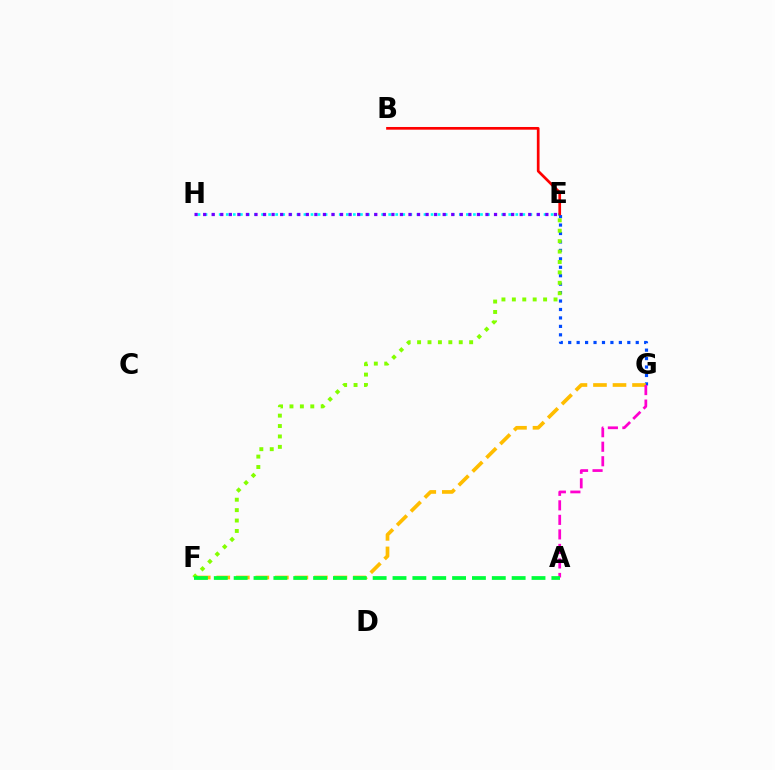{('E', 'H'): [{'color': '#00fff6', 'line_style': 'dotted', 'thickness': 1.92}, {'color': '#7200ff', 'line_style': 'dotted', 'thickness': 2.32}], ('E', 'G'): [{'color': '#004bff', 'line_style': 'dotted', 'thickness': 2.29}], ('F', 'G'): [{'color': '#ffbd00', 'line_style': 'dashed', 'thickness': 2.65}], ('A', 'G'): [{'color': '#ff00cf', 'line_style': 'dashed', 'thickness': 1.97}], ('E', 'F'): [{'color': '#84ff00', 'line_style': 'dotted', 'thickness': 2.83}], ('A', 'F'): [{'color': '#00ff39', 'line_style': 'dashed', 'thickness': 2.7}], ('B', 'E'): [{'color': '#ff0000', 'line_style': 'solid', 'thickness': 1.94}]}